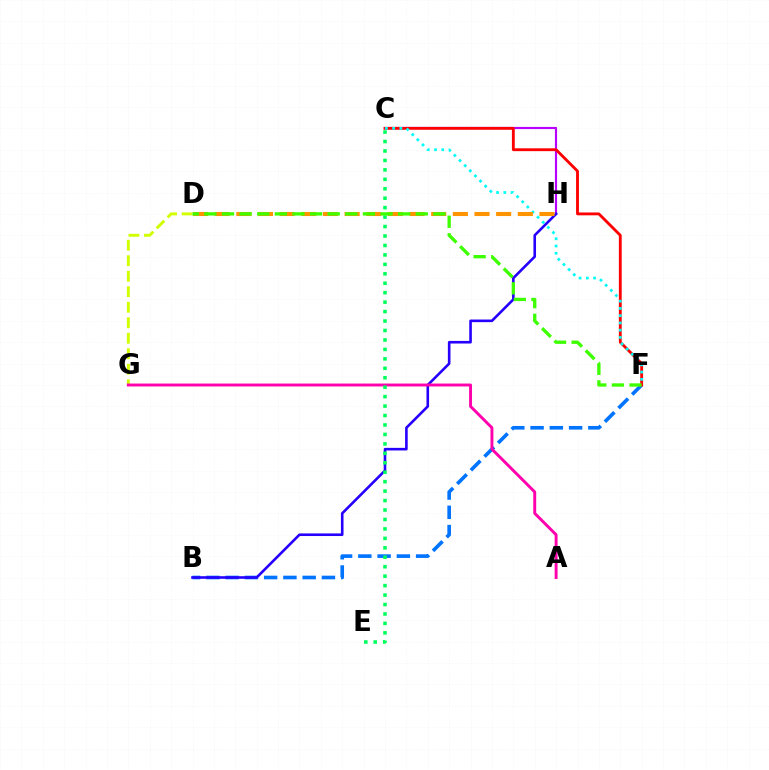{('C', 'H'): [{'color': '#b900ff', 'line_style': 'solid', 'thickness': 1.56}], ('B', 'F'): [{'color': '#0074ff', 'line_style': 'dashed', 'thickness': 2.62}], ('C', 'F'): [{'color': '#ff0000', 'line_style': 'solid', 'thickness': 2.05}, {'color': '#00fff6', 'line_style': 'dotted', 'thickness': 1.97}], ('B', 'H'): [{'color': '#2500ff', 'line_style': 'solid', 'thickness': 1.88}], ('D', 'G'): [{'color': '#d1ff00', 'line_style': 'dashed', 'thickness': 2.11}], ('D', 'H'): [{'color': '#ff9400', 'line_style': 'dashed', 'thickness': 2.94}], ('A', 'G'): [{'color': '#ff00ac', 'line_style': 'solid', 'thickness': 2.1}], ('C', 'E'): [{'color': '#00ff5c', 'line_style': 'dotted', 'thickness': 2.57}], ('D', 'F'): [{'color': '#3dff00', 'line_style': 'dashed', 'thickness': 2.39}]}